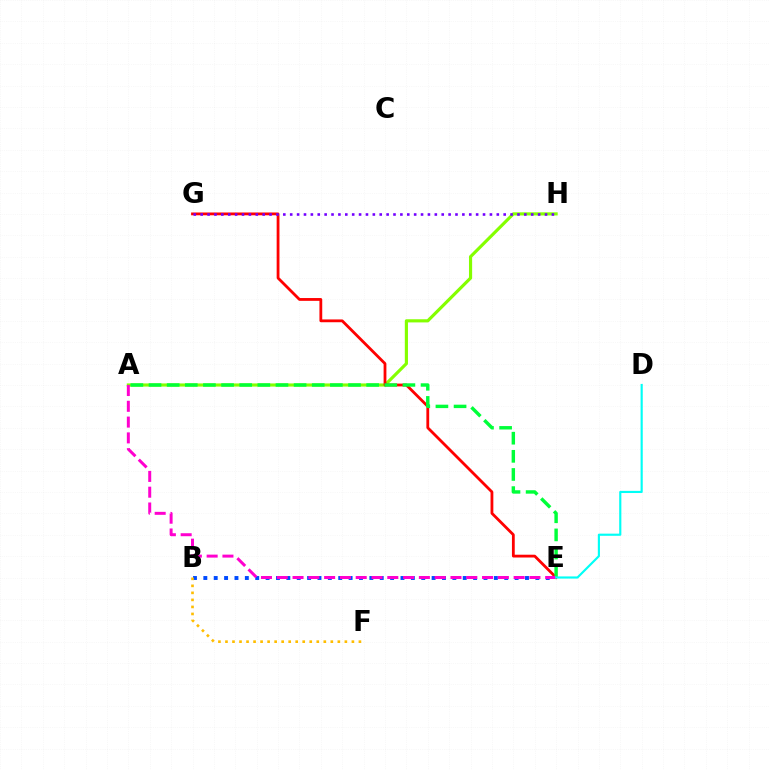{('B', 'E'): [{'color': '#004bff', 'line_style': 'dotted', 'thickness': 2.82}], ('A', 'H'): [{'color': '#84ff00', 'line_style': 'solid', 'thickness': 2.27}], ('B', 'F'): [{'color': '#ffbd00', 'line_style': 'dotted', 'thickness': 1.91}], ('E', 'G'): [{'color': '#ff0000', 'line_style': 'solid', 'thickness': 2.02}], ('G', 'H'): [{'color': '#7200ff', 'line_style': 'dotted', 'thickness': 1.87}], ('A', 'E'): [{'color': '#00ff39', 'line_style': 'dashed', 'thickness': 2.46}, {'color': '#ff00cf', 'line_style': 'dashed', 'thickness': 2.15}], ('D', 'E'): [{'color': '#00fff6', 'line_style': 'solid', 'thickness': 1.55}]}